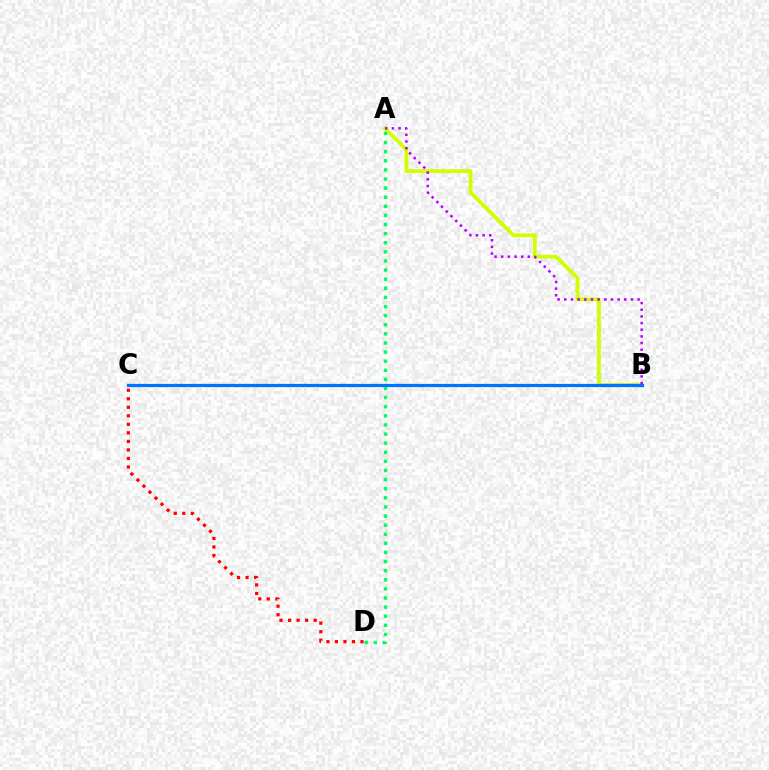{('A', 'B'): [{'color': '#d1ff00', 'line_style': 'solid', 'thickness': 2.73}, {'color': '#b900ff', 'line_style': 'dotted', 'thickness': 1.81}], ('A', 'D'): [{'color': '#00ff5c', 'line_style': 'dotted', 'thickness': 2.47}], ('B', 'C'): [{'color': '#0074ff', 'line_style': 'solid', 'thickness': 2.32}], ('C', 'D'): [{'color': '#ff0000', 'line_style': 'dotted', 'thickness': 2.32}]}